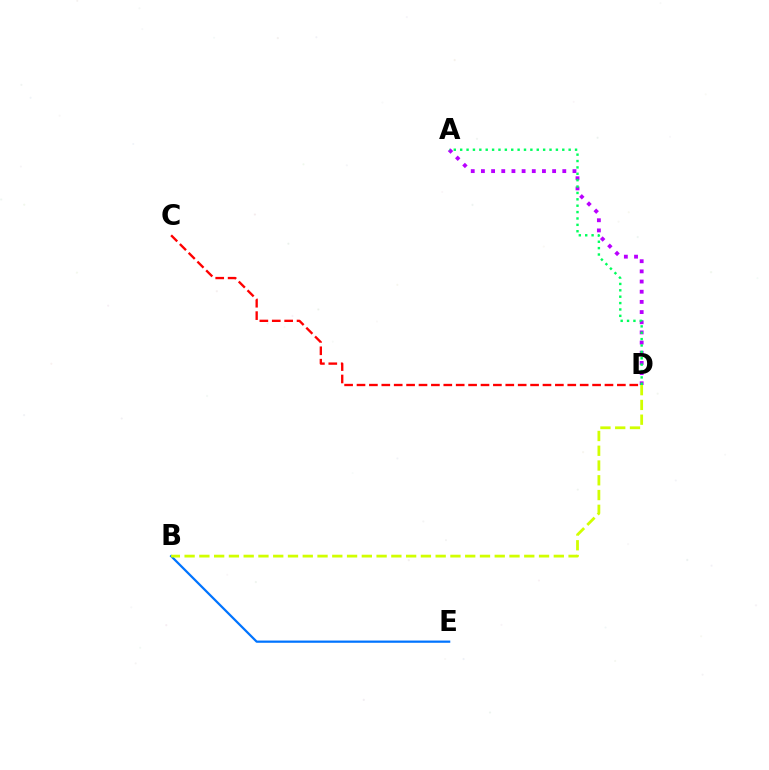{('A', 'D'): [{'color': '#b900ff', 'line_style': 'dotted', 'thickness': 2.76}, {'color': '#00ff5c', 'line_style': 'dotted', 'thickness': 1.73}], ('B', 'E'): [{'color': '#0074ff', 'line_style': 'solid', 'thickness': 1.6}], ('C', 'D'): [{'color': '#ff0000', 'line_style': 'dashed', 'thickness': 1.68}], ('B', 'D'): [{'color': '#d1ff00', 'line_style': 'dashed', 'thickness': 2.01}]}